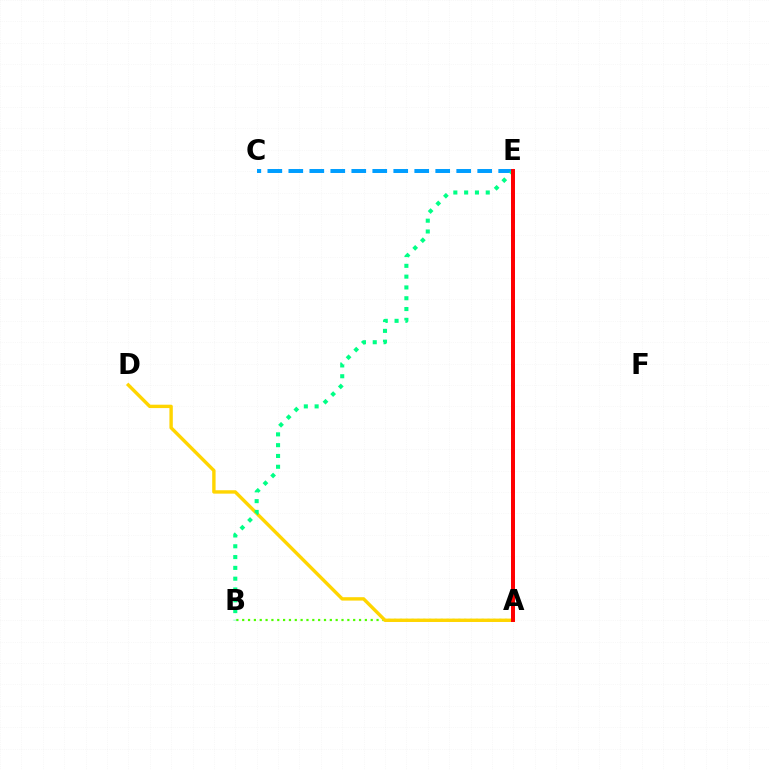{('A', 'E'): [{'color': '#ff00ed', 'line_style': 'dashed', 'thickness': 2.62}, {'color': '#3700ff', 'line_style': 'dashed', 'thickness': 1.68}, {'color': '#ff0000', 'line_style': 'solid', 'thickness': 2.85}], ('A', 'B'): [{'color': '#4fff00', 'line_style': 'dotted', 'thickness': 1.59}], ('A', 'D'): [{'color': '#ffd500', 'line_style': 'solid', 'thickness': 2.45}], ('C', 'E'): [{'color': '#009eff', 'line_style': 'dashed', 'thickness': 2.85}], ('B', 'E'): [{'color': '#00ff86', 'line_style': 'dotted', 'thickness': 2.94}]}